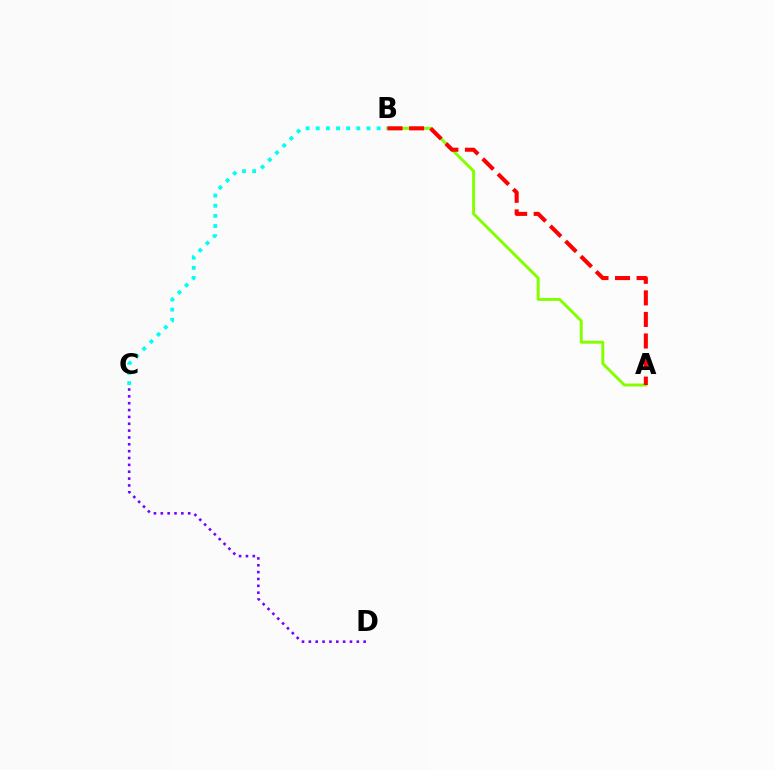{('A', 'B'): [{'color': '#84ff00', 'line_style': 'solid', 'thickness': 2.12}, {'color': '#ff0000', 'line_style': 'dashed', 'thickness': 2.93}], ('B', 'C'): [{'color': '#00fff6', 'line_style': 'dotted', 'thickness': 2.76}], ('C', 'D'): [{'color': '#7200ff', 'line_style': 'dotted', 'thickness': 1.86}]}